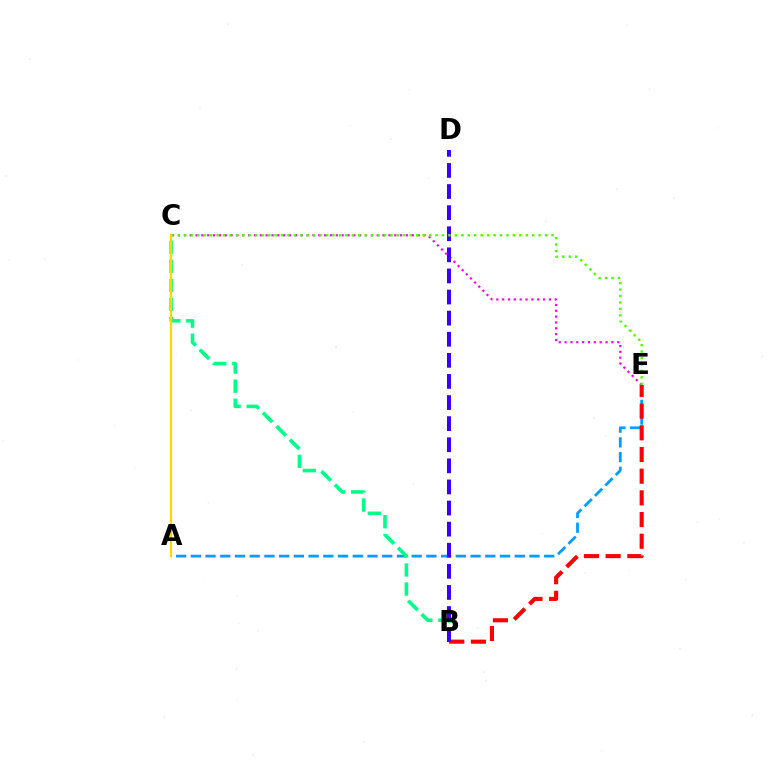{('A', 'E'): [{'color': '#009eff', 'line_style': 'dashed', 'thickness': 2.0}], ('B', 'C'): [{'color': '#00ff86', 'line_style': 'dashed', 'thickness': 2.59}], ('C', 'E'): [{'color': '#ff00ed', 'line_style': 'dotted', 'thickness': 1.59}, {'color': '#4fff00', 'line_style': 'dotted', 'thickness': 1.75}], ('B', 'E'): [{'color': '#ff0000', 'line_style': 'dashed', 'thickness': 2.95}], ('B', 'D'): [{'color': '#3700ff', 'line_style': 'dashed', 'thickness': 2.87}], ('A', 'C'): [{'color': '#ffd500', 'line_style': 'solid', 'thickness': 1.6}]}